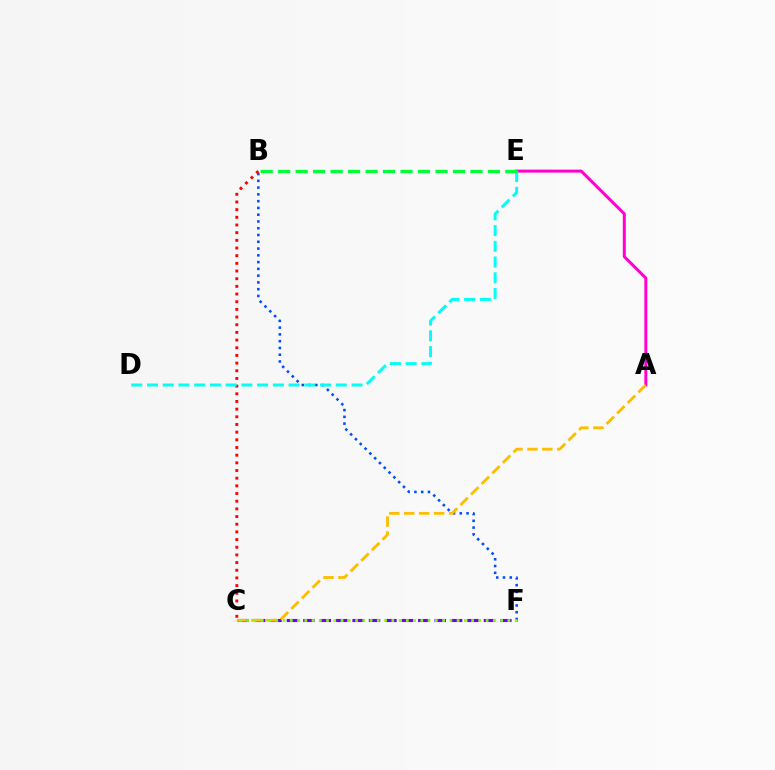{('B', 'F'): [{'color': '#004bff', 'line_style': 'dotted', 'thickness': 1.84}], ('A', 'E'): [{'color': '#ff00cf', 'line_style': 'solid', 'thickness': 2.15}], ('B', 'C'): [{'color': '#ff0000', 'line_style': 'dotted', 'thickness': 2.08}], ('D', 'E'): [{'color': '#00fff6', 'line_style': 'dashed', 'thickness': 2.14}], ('C', 'F'): [{'color': '#7200ff', 'line_style': 'dashed', 'thickness': 2.23}, {'color': '#84ff00', 'line_style': 'dotted', 'thickness': 1.97}], ('A', 'C'): [{'color': '#ffbd00', 'line_style': 'dashed', 'thickness': 2.03}], ('B', 'E'): [{'color': '#00ff39', 'line_style': 'dashed', 'thickness': 2.37}]}